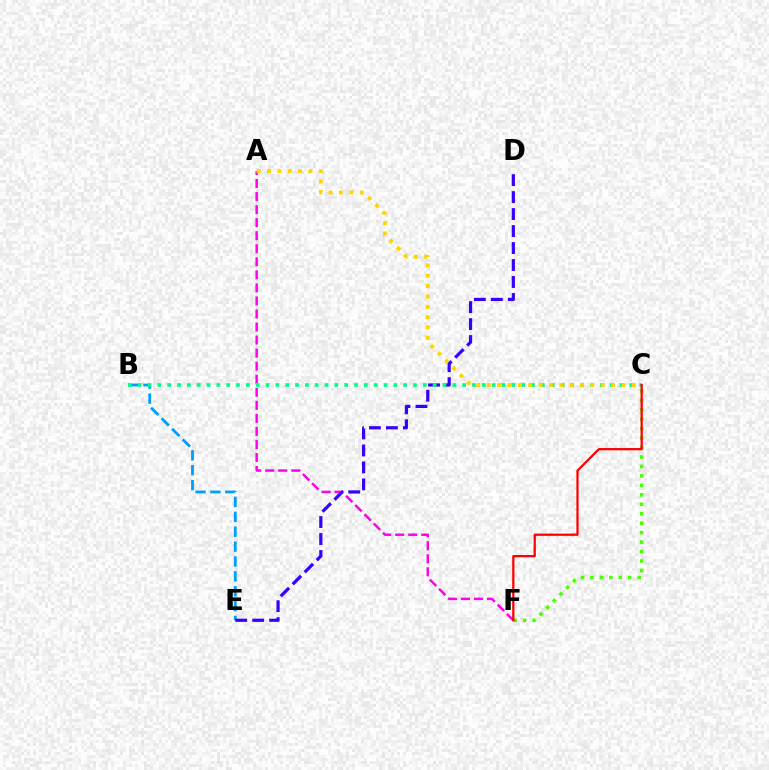{('B', 'E'): [{'color': '#009eff', 'line_style': 'dashed', 'thickness': 2.02}], ('A', 'F'): [{'color': '#ff00ed', 'line_style': 'dashed', 'thickness': 1.77}], ('D', 'E'): [{'color': '#3700ff', 'line_style': 'dashed', 'thickness': 2.31}], ('C', 'F'): [{'color': '#4fff00', 'line_style': 'dotted', 'thickness': 2.57}, {'color': '#ff0000', 'line_style': 'solid', 'thickness': 1.62}], ('B', 'C'): [{'color': '#00ff86', 'line_style': 'dotted', 'thickness': 2.67}], ('A', 'C'): [{'color': '#ffd500', 'line_style': 'dotted', 'thickness': 2.82}]}